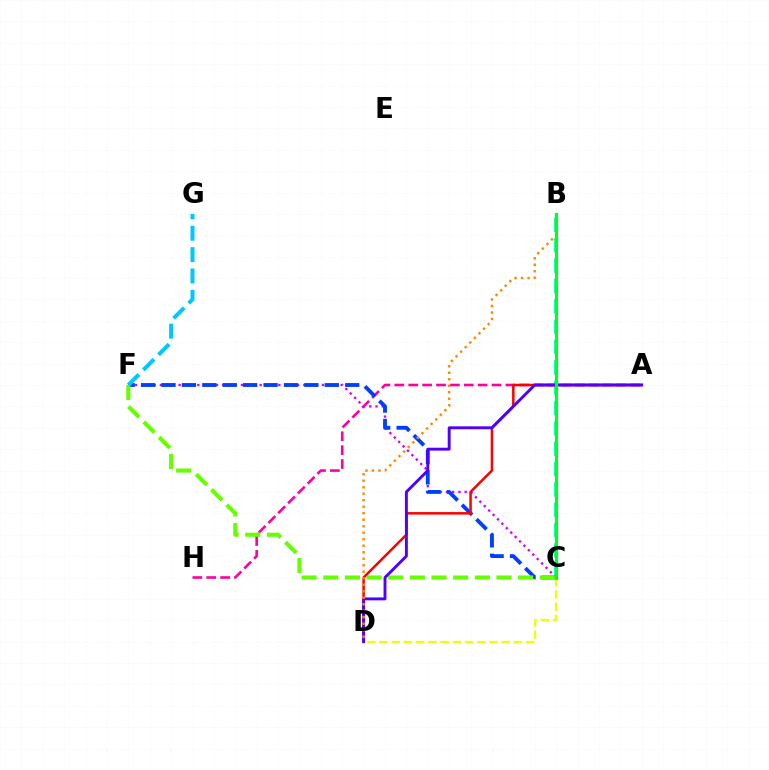{('B', 'C'): [{'color': '#00ffaf', 'line_style': 'dashed', 'thickness': 2.77}, {'color': '#00ff27', 'line_style': 'solid', 'thickness': 2.27}], ('A', 'H'): [{'color': '#ff00a0', 'line_style': 'dashed', 'thickness': 1.89}], ('C', 'F'): [{'color': '#d600ff', 'line_style': 'dotted', 'thickness': 1.69}, {'color': '#003fff', 'line_style': 'dashed', 'thickness': 2.77}, {'color': '#66ff00', 'line_style': 'dashed', 'thickness': 2.94}], ('A', 'D'): [{'color': '#ff0000', 'line_style': 'solid', 'thickness': 1.81}, {'color': '#4f00ff', 'line_style': 'solid', 'thickness': 2.09}], ('B', 'D'): [{'color': '#ff8800', 'line_style': 'dotted', 'thickness': 1.77}], ('F', 'G'): [{'color': '#00c7ff', 'line_style': 'dashed', 'thickness': 2.9}], ('C', 'D'): [{'color': '#eeff00', 'line_style': 'dashed', 'thickness': 1.66}]}